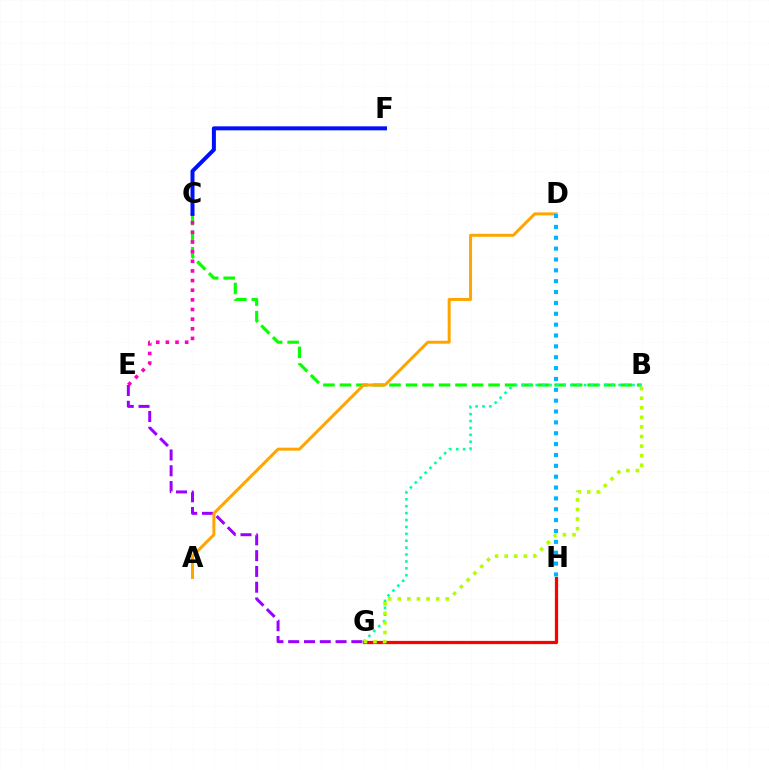{('B', 'C'): [{'color': '#08ff00', 'line_style': 'dashed', 'thickness': 2.24}], ('B', 'G'): [{'color': '#00ff9d', 'line_style': 'dotted', 'thickness': 1.88}, {'color': '#b3ff00', 'line_style': 'dotted', 'thickness': 2.6}], ('C', 'E'): [{'color': '#ff00bd', 'line_style': 'dotted', 'thickness': 2.62}], ('G', 'H'): [{'color': '#ff0000', 'line_style': 'solid', 'thickness': 2.33}], ('C', 'F'): [{'color': '#0010ff', 'line_style': 'solid', 'thickness': 2.87}], ('E', 'G'): [{'color': '#9b00ff', 'line_style': 'dashed', 'thickness': 2.14}], ('A', 'D'): [{'color': '#ffa500', 'line_style': 'solid', 'thickness': 2.16}], ('D', 'H'): [{'color': '#00b5ff', 'line_style': 'dotted', 'thickness': 2.95}]}